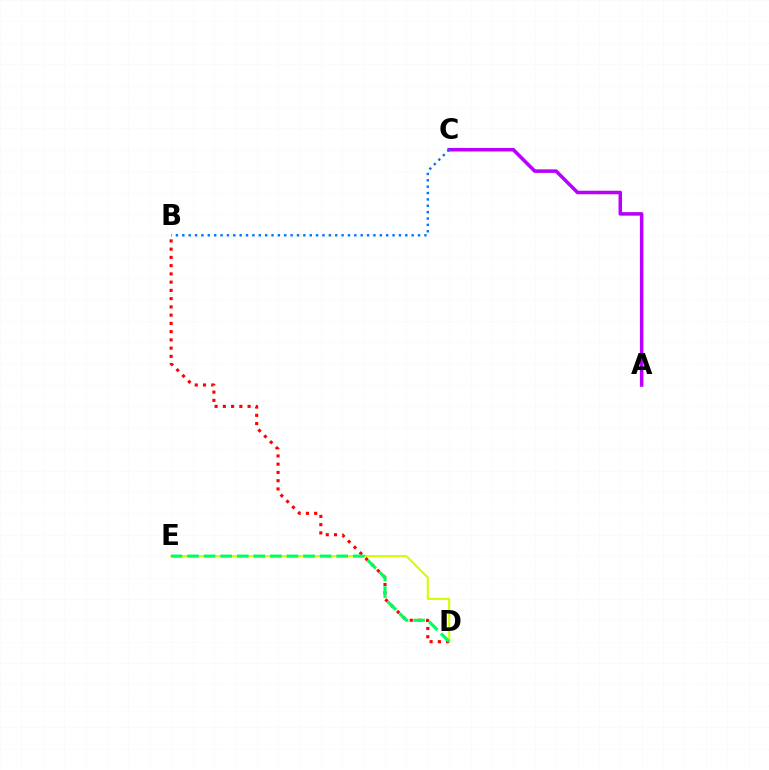{('D', 'E'): [{'color': '#d1ff00', 'line_style': 'solid', 'thickness': 1.52}, {'color': '#00ff5c', 'line_style': 'dashed', 'thickness': 2.25}], ('A', 'C'): [{'color': '#b900ff', 'line_style': 'solid', 'thickness': 2.55}], ('B', 'D'): [{'color': '#ff0000', 'line_style': 'dotted', 'thickness': 2.24}], ('B', 'C'): [{'color': '#0074ff', 'line_style': 'dotted', 'thickness': 1.73}]}